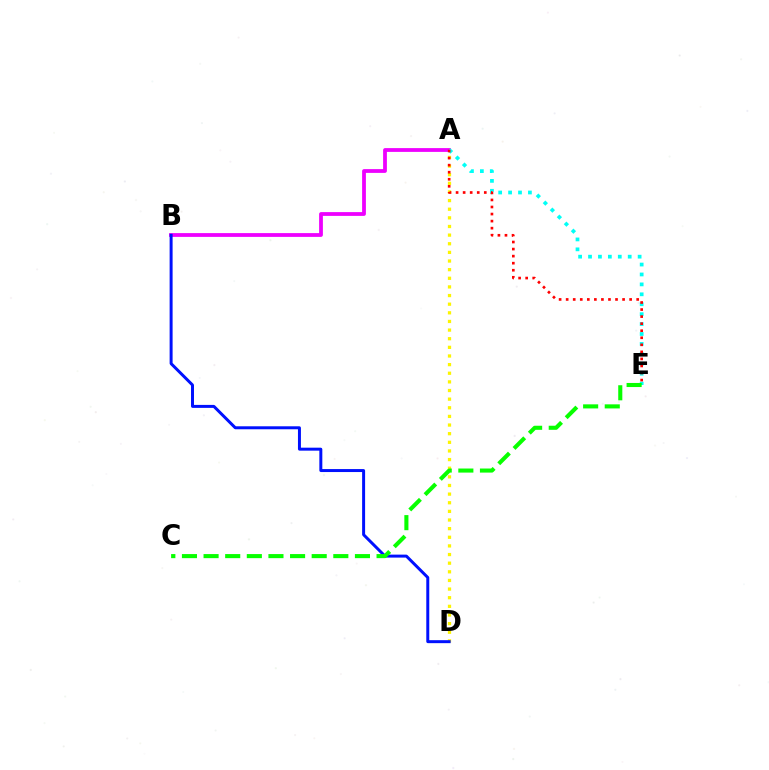{('A', 'D'): [{'color': '#fcf500', 'line_style': 'dotted', 'thickness': 2.35}], ('A', 'B'): [{'color': '#ee00ff', 'line_style': 'solid', 'thickness': 2.72}], ('B', 'D'): [{'color': '#0010ff', 'line_style': 'solid', 'thickness': 2.14}], ('A', 'E'): [{'color': '#00fff6', 'line_style': 'dotted', 'thickness': 2.7}, {'color': '#ff0000', 'line_style': 'dotted', 'thickness': 1.92}], ('C', 'E'): [{'color': '#08ff00', 'line_style': 'dashed', 'thickness': 2.94}]}